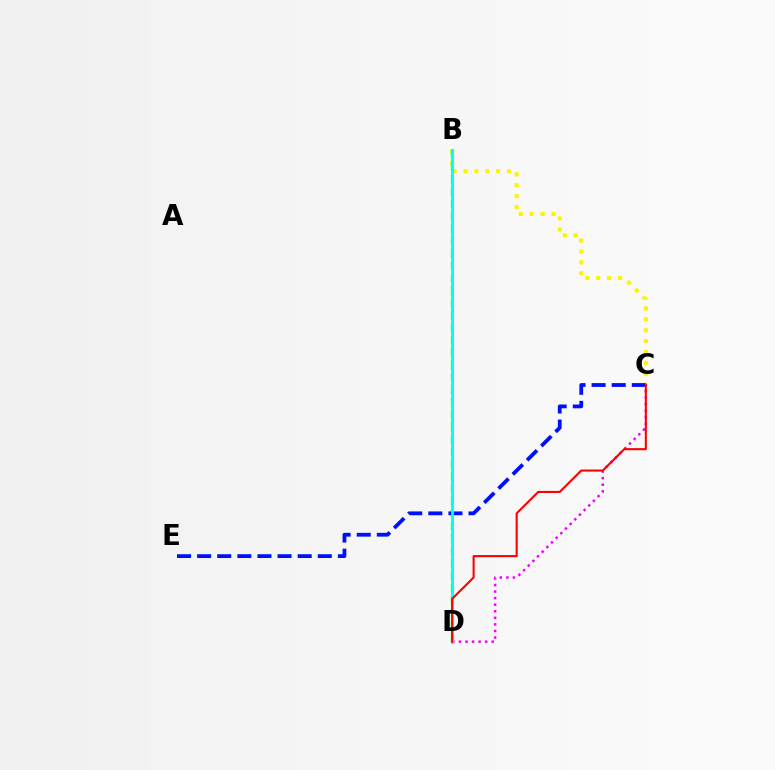{('B', 'C'): [{'color': '#fcf500', 'line_style': 'dotted', 'thickness': 2.96}], ('C', 'D'): [{'color': '#ee00ff', 'line_style': 'dotted', 'thickness': 1.78}, {'color': '#ff0000', 'line_style': 'solid', 'thickness': 1.5}], ('B', 'D'): [{'color': '#08ff00', 'line_style': 'dashed', 'thickness': 1.68}, {'color': '#00fff6', 'line_style': 'solid', 'thickness': 2.08}], ('C', 'E'): [{'color': '#0010ff', 'line_style': 'dashed', 'thickness': 2.73}]}